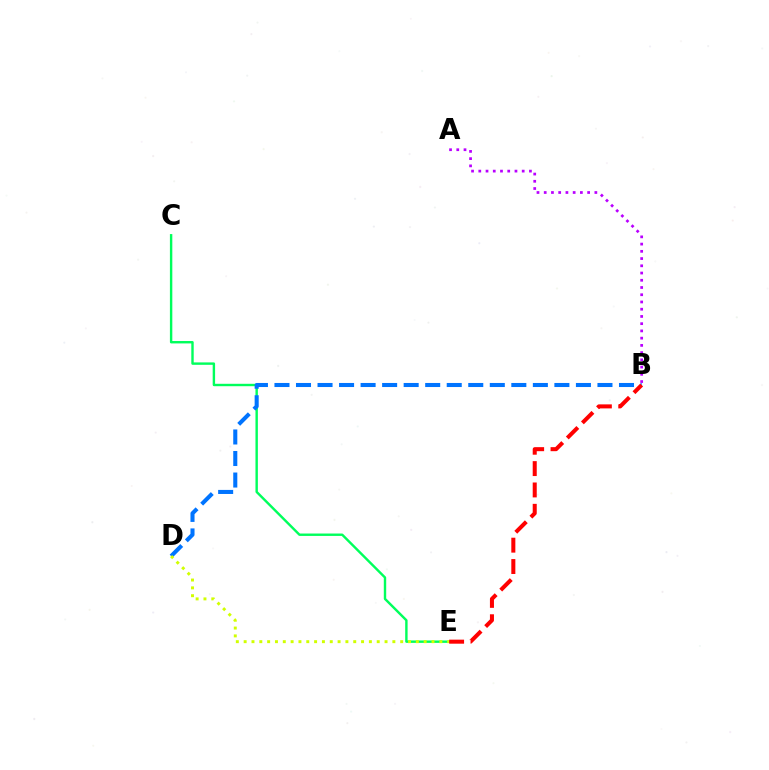{('C', 'E'): [{'color': '#00ff5c', 'line_style': 'solid', 'thickness': 1.73}], ('B', 'D'): [{'color': '#0074ff', 'line_style': 'dashed', 'thickness': 2.93}], ('D', 'E'): [{'color': '#d1ff00', 'line_style': 'dotted', 'thickness': 2.13}], ('B', 'E'): [{'color': '#ff0000', 'line_style': 'dashed', 'thickness': 2.9}], ('A', 'B'): [{'color': '#b900ff', 'line_style': 'dotted', 'thickness': 1.97}]}